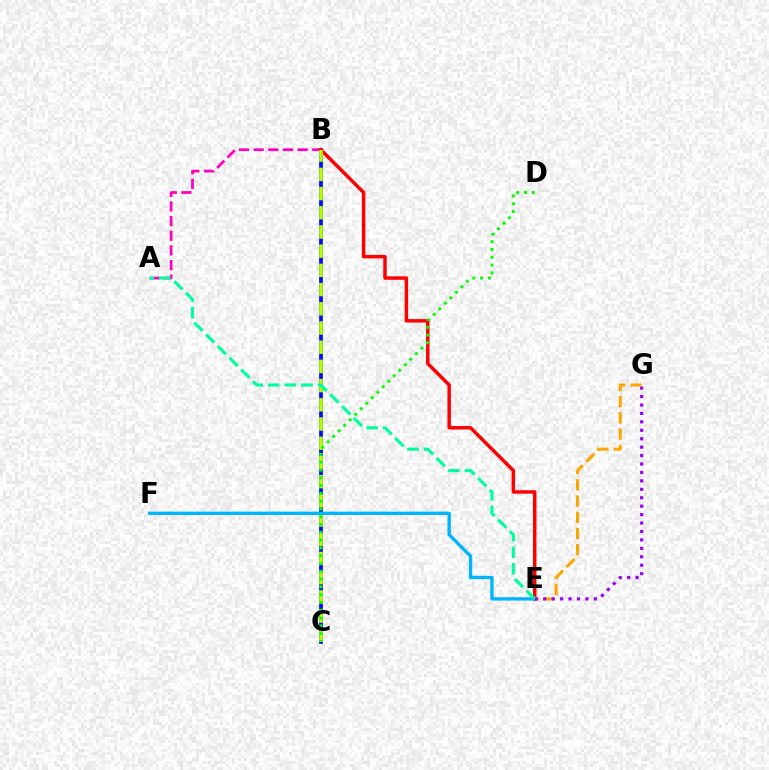{('B', 'C'): [{'color': '#0010ff', 'line_style': 'solid', 'thickness': 2.7}, {'color': '#b3ff00', 'line_style': 'dashed', 'thickness': 2.61}], ('E', 'G'): [{'color': '#ffa500', 'line_style': 'dashed', 'thickness': 2.2}, {'color': '#9b00ff', 'line_style': 'dotted', 'thickness': 2.29}], ('A', 'B'): [{'color': '#ff00bd', 'line_style': 'dashed', 'thickness': 1.99}], ('B', 'E'): [{'color': '#ff0000', 'line_style': 'solid', 'thickness': 2.5}], ('E', 'F'): [{'color': '#00b5ff', 'line_style': 'solid', 'thickness': 2.41}], ('A', 'E'): [{'color': '#00ff9d', 'line_style': 'dashed', 'thickness': 2.25}], ('C', 'D'): [{'color': '#08ff00', 'line_style': 'dotted', 'thickness': 2.12}]}